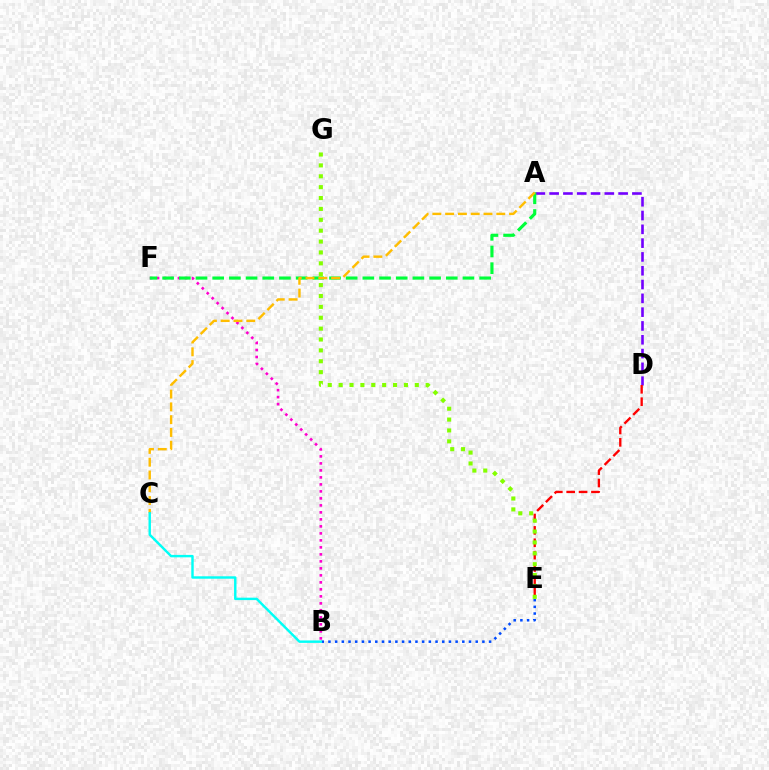{('A', 'D'): [{'color': '#7200ff', 'line_style': 'dashed', 'thickness': 1.87}], ('B', 'F'): [{'color': '#ff00cf', 'line_style': 'dotted', 'thickness': 1.9}], ('B', 'E'): [{'color': '#004bff', 'line_style': 'dotted', 'thickness': 1.82}], ('A', 'F'): [{'color': '#00ff39', 'line_style': 'dashed', 'thickness': 2.27}], ('D', 'E'): [{'color': '#ff0000', 'line_style': 'dashed', 'thickness': 1.68}], ('A', 'C'): [{'color': '#ffbd00', 'line_style': 'dashed', 'thickness': 1.74}], ('B', 'C'): [{'color': '#00fff6', 'line_style': 'solid', 'thickness': 1.75}], ('E', 'G'): [{'color': '#84ff00', 'line_style': 'dotted', 'thickness': 2.96}]}